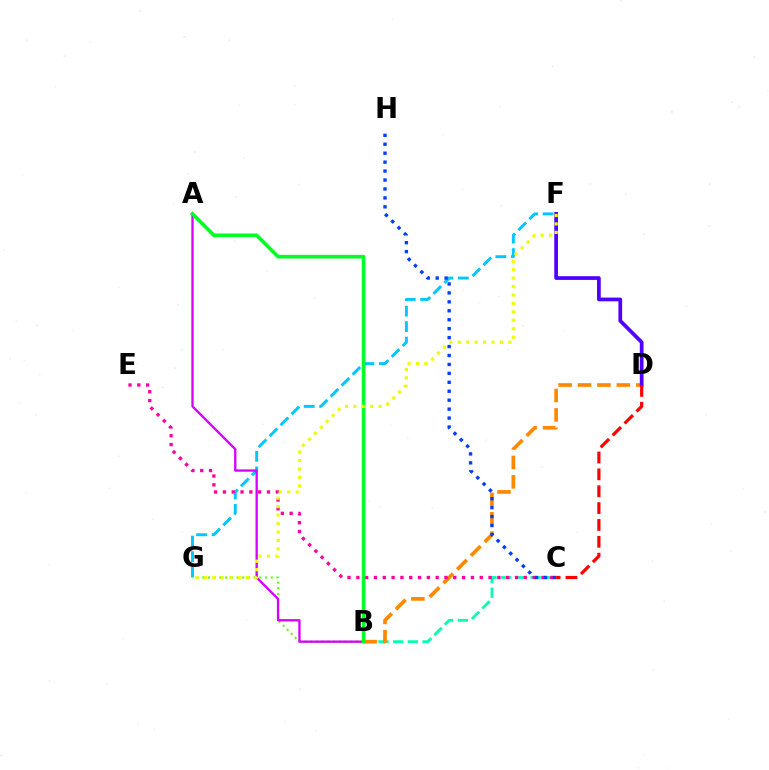{('F', 'G'): [{'color': '#00c7ff', 'line_style': 'dashed', 'thickness': 2.1}, {'color': '#eeff00', 'line_style': 'dotted', 'thickness': 2.29}], ('B', 'G'): [{'color': '#66ff00', 'line_style': 'dotted', 'thickness': 1.55}], ('B', 'C'): [{'color': '#00ffaf', 'line_style': 'dashed', 'thickness': 2.0}], ('B', 'D'): [{'color': '#ff8800', 'line_style': 'dashed', 'thickness': 2.64}], ('A', 'B'): [{'color': '#d600ff', 'line_style': 'solid', 'thickness': 1.67}, {'color': '#00ff27', 'line_style': 'solid', 'thickness': 2.63}], ('C', 'E'): [{'color': '#ff00a0', 'line_style': 'dotted', 'thickness': 2.39}], ('C', 'H'): [{'color': '#003fff', 'line_style': 'dotted', 'thickness': 2.43}], ('D', 'F'): [{'color': '#4f00ff', 'line_style': 'solid', 'thickness': 2.68}], ('C', 'D'): [{'color': '#ff0000', 'line_style': 'dashed', 'thickness': 2.29}]}